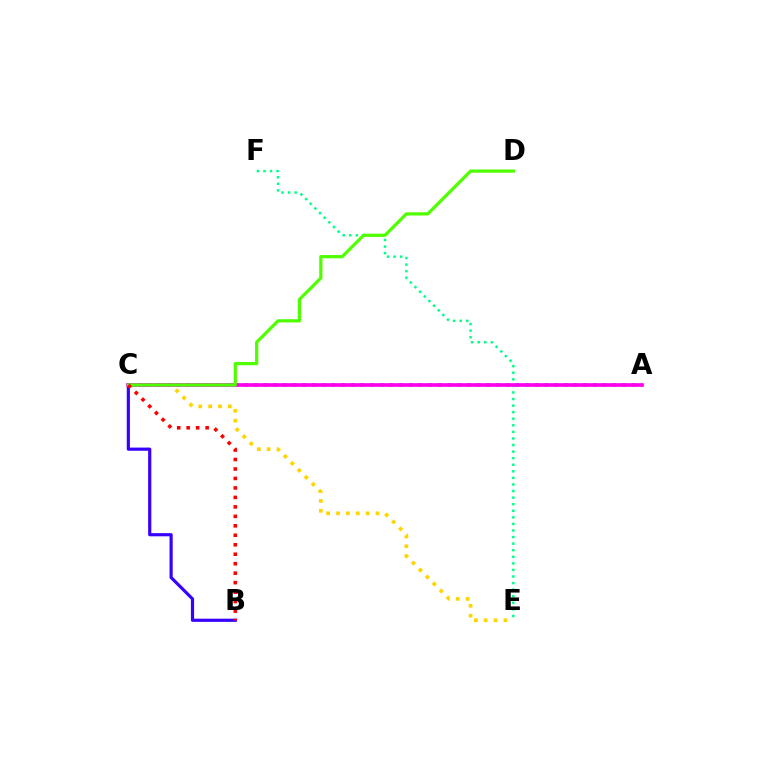{('C', 'E'): [{'color': '#ffd500', 'line_style': 'dotted', 'thickness': 2.68}], ('B', 'C'): [{'color': '#3700ff', 'line_style': 'solid', 'thickness': 2.28}, {'color': '#ff0000', 'line_style': 'dotted', 'thickness': 2.57}], ('A', 'C'): [{'color': '#009eff', 'line_style': 'dotted', 'thickness': 2.63}, {'color': '#ff00ed', 'line_style': 'solid', 'thickness': 2.64}], ('E', 'F'): [{'color': '#00ff86', 'line_style': 'dotted', 'thickness': 1.79}], ('C', 'D'): [{'color': '#4fff00', 'line_style': 'solid', 'thickness': 2.32}]}